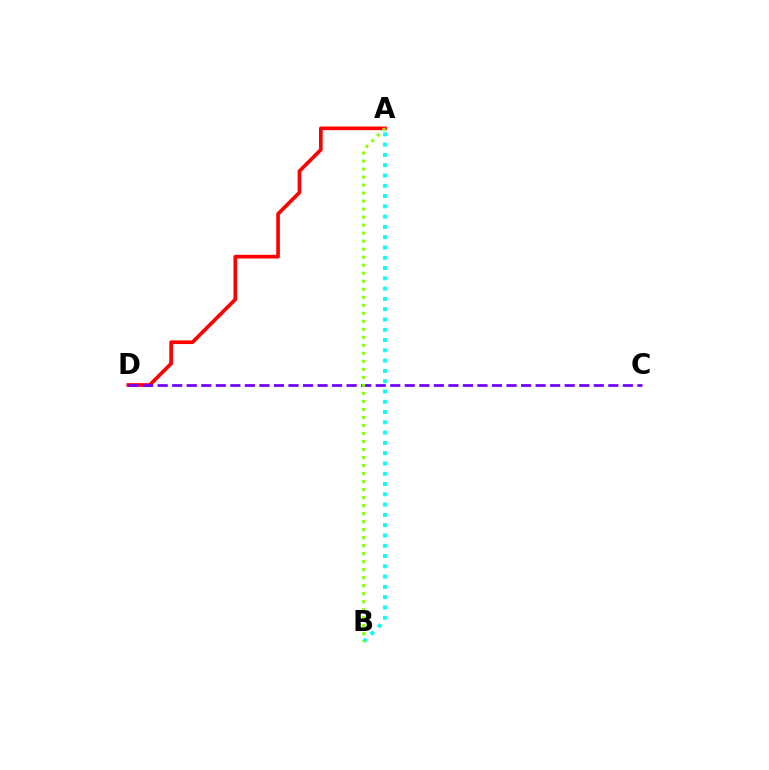{('A', 'B'): [{'color': '#00fff6', 'line_style': 'dotted', 'thickness': 2.79}, {'color': '#84ff00', 'line_style': 'dotted', 'thickness': 2.18}], ('A', 'D'): [{'color': '#ff0000', 'line_style': 'solid', 'thickness': 2.64}], ('C', 'D'): [{'color': '#7200ff', 'line_style': 'dashed', 'thickness': 1.97}]}